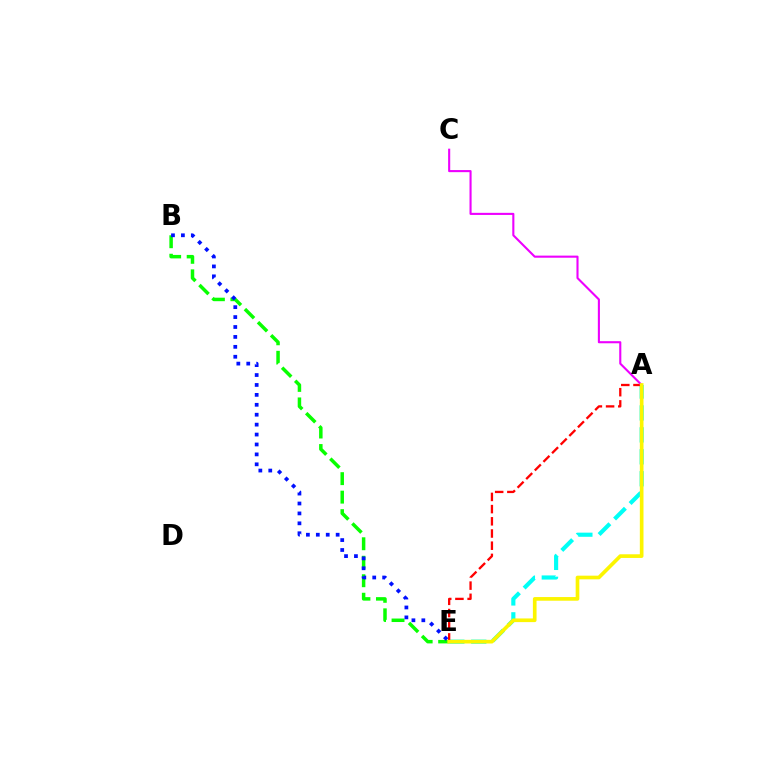{('A', 'E'): [{'color': '#00fff6', 'line_style': 'dashed', 'thickness': 2.98}, {'color': '#ff0000', 'line_style': 'dashed', 'thickness': 1.66}, {'color': '#fcf500', 'line_style': 'solid', 'thickness': 2.64}], ('B', 'E'): [{'color': '#08ff00', 'line_style': 'dashed', 'thickness': 2.51}, {'color': '#0010ff', 'line_style': 'dotted', 'thickness': 2.7}], ('A', 'C'): [{'color': '#ee00ff', 'line_style': 'solid', 'thickness': 1.51}]}